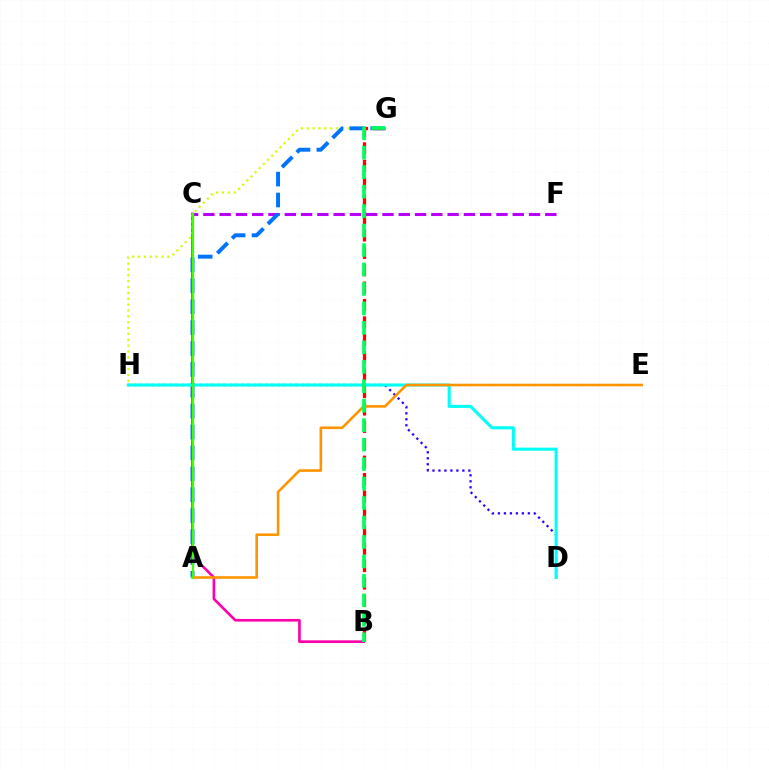{('B', 'C'): [{'color': '#ff00ac', 'line_style': 'solid', 'thickness': 1.9}], ('D', 'H'): [{'color': '#2500ff', 'line_style': 'dotted', 'thickness': 1.63}, {'color': '#00fff6', 'line_style': 'solid', 'thickness': 2.22}], ('G', 'H'): [{'color': '#d1ff00', 'line_style': 'dotted', 'thickness': 1.59}], ('C', 'F'): [{'color': '#b900ff', 'line_style': 'dashed', 'thickness': 2.21}], ('A', 'G'): [{'color': '#0074ff', 'line_style': 'dashed', 'thickness': 2.84}], ('B', 'G'): [{'color': '#ff0000', 'line_style': 'dashed', 'thickness': 2.36}, {'color': '#00ff5c', 'line_style': 'dashed', 'thickness': 2.64}], ('A', 'E'): [{'color': '#ff9400', 'line_style': 'solid', 'thickness': 1.87}], ('A', 'C'): [{'color': '#3dff00', 'line_style': 'solid', 'thickness': 1.61}]}